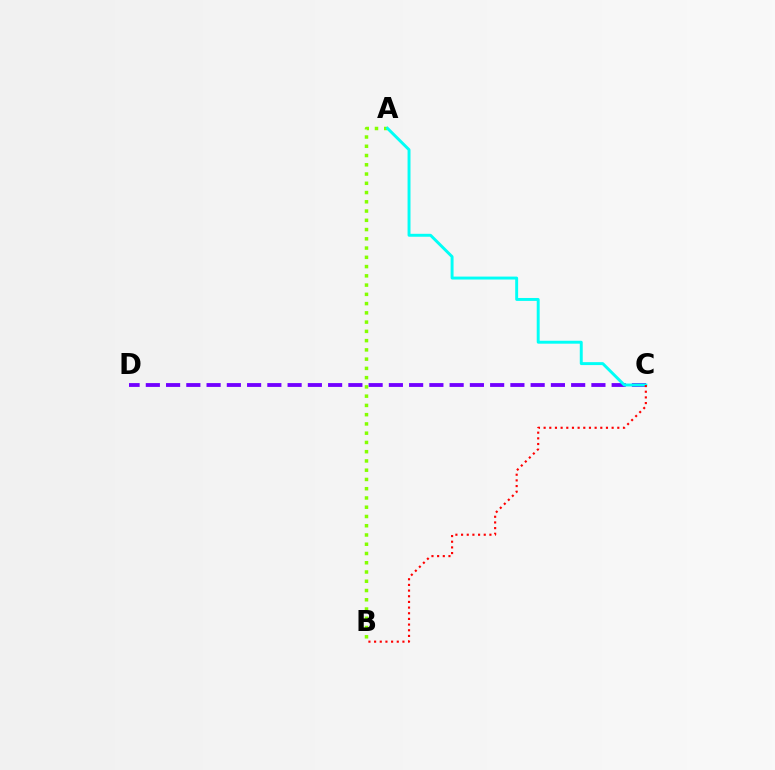{('C', 'D'): [{'color': '#7200ff', 'line_style': 'dashed', 'thickness': 2.75}], ('A', 'B'): [{'color': '#84ff00', 'line_style': 'dotted', 'thickness': 2.51}], ('A', 'C'): [{'color': '#00fff6', 'line_style': 'solid', 'thickness': 2.11}], ('B', 'C'): [{'color': '#ff0000', 'line_style': 'dotted', 'thickness': 1.54}]}